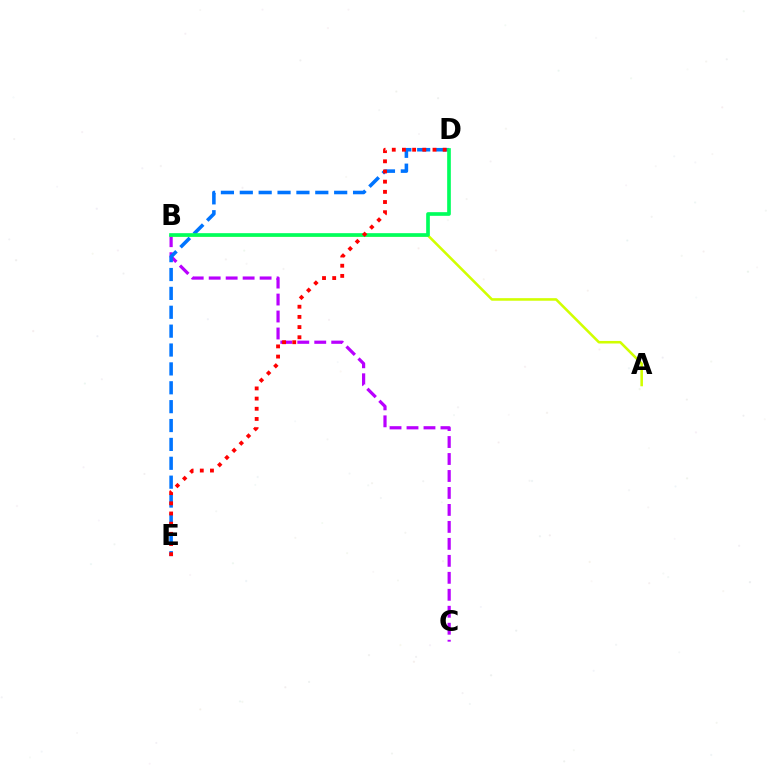{('B', 'C'): [{'color': '#b900ff', 'line_style': 'dashed', 'thickness': 2.31}], ('A', 'B'): [{'color': '#d1ff00', 'line_style': 'solid', 'thickness': 1.85}], ('D', 'E'): [{'color': '#0074ff', 'line_style': 'dashed', 'thickness': 2.56}, {'color': '#ff0000', 'line_style': 'dotted', 'thickness': 2.77}], ('B', 'D'): [{'color': '#00ff5c', 'line_style': 'solid', 'thickness': 2.64}]}